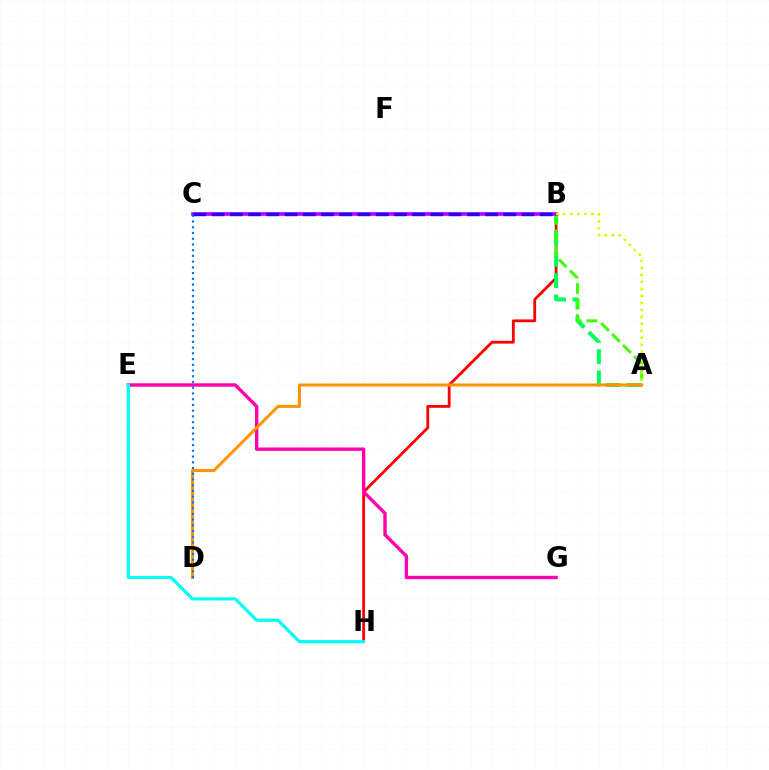{('B', 'H'): [{'color': '#ff0000', 'line_style': 'solid', 'thickness': 2.01}], ('E', 'G'): [{'color': '#ff00ac', 'line_style': 'solid', 'thickness': 2.43}], ('A', 'B'): [{'color': '#00ff5c', 'line_style': 'dashed', 'thickness': 2.89}, {'color': '#3dff00', 'line_style': 'dashed', 'thickness': 2.12}, {'color': '#d1ff00', 'line_style': 'dotted', 'thickness': 1.9}], ('E', 'H'): [{'color': '#00fff6', 'line_style': 'solid', 'thickness': 2.25}], ('B', 'C'): [{'color': '#b900ff', 'line_style': 'solid', 'thickness': 2.61}, {'color': '#2500ff', 'line_style': 'dashed', 'thickness': 2.48}], ('A', 'D'): [{'color': '#ff9400', 'line_style': 'solid', 'thickness': 2.19}], ('C', 'D'): [{'color': '#0074ff', 'line_style': 'dotted', 'thickness': 1.56}]}